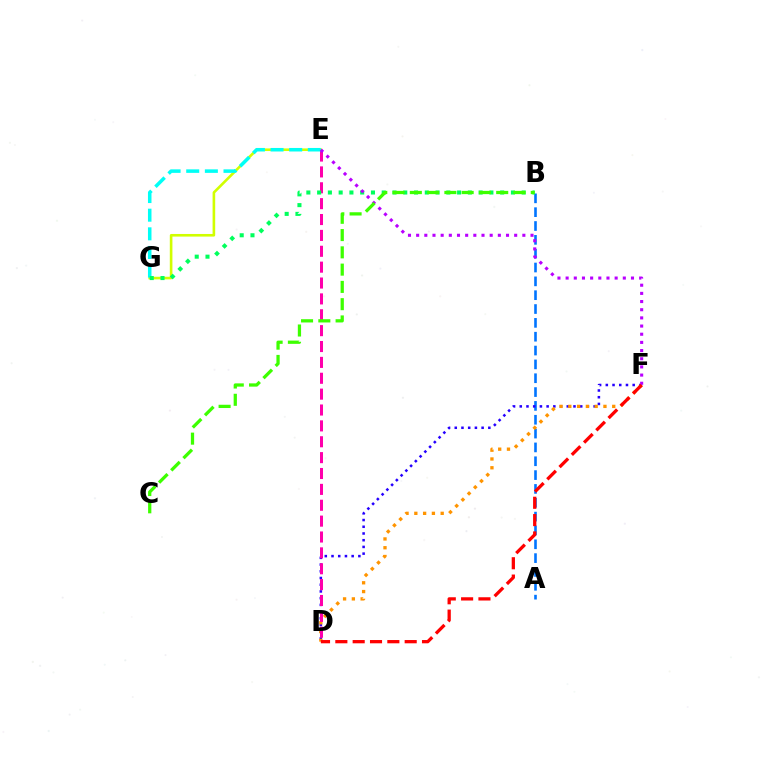{('A', 'B'): [{'color': '#0074ff', 'line_style': 'dashed', 'thickness': 1.88}], ('D', 'F'): [{'color': '#2500ff', 'line_style': 'dotted', 'thickness': 1.82}, {'color': '#ff9400', 'line_style': 'dotted', 'thickness': 2.39}, {'color': '#ff0000', 'line_style': 'dashed', 'thickness': 2.35}], ('E', 'G'): [{'color': '#d1ff00', 'line_style': 'solid', 'thickness': 1.88}, {'color': '#00fff6', 'line_style': 'dashed', 'thickness': 2.53}], ('D', 'E'): [{'color': '#ff00ac', 'line_style': 'dashed', 'thickness': 2.16}], ('B', 'G'): [{'color': '#00ff5c', 'line_style': 'dotted', 'thickness': 2.93}], ('E', 'F'): [{'color': '#b900ff', 'line_style': 'dotted', 'thickness': 2.22}], ('B', 'C'): [{'color': '#3dff00', 'line_style': 'dashed', 'thickness': 2.35}]}